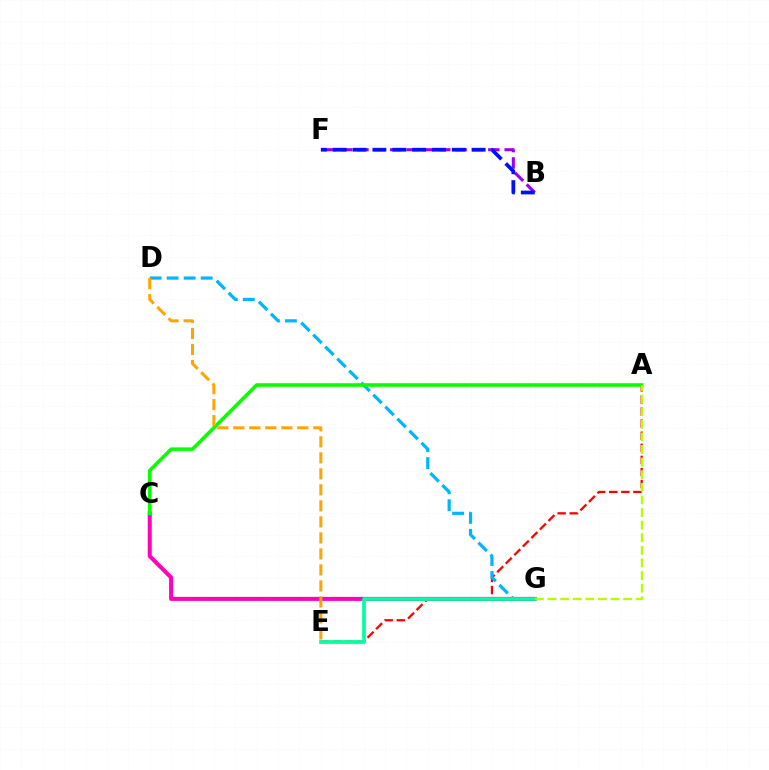{('B', 'F'): [{'color': '#9b00ff', 'line_style': 'dashed', 'thickness': 2.22}, {'color': '#0010ff', 'line_style': 'dashed', 'thickness': 2.7}], ('A', 'E'): [{'color': '#ff0000', 'line_style': 'dashed', 'thickness': 1.64}], ('D', 'G'): [{'color': '#00b5ff', 'line_style': 'dashed', 'thickness': 2.31}], ('C', 'G'): [{'color': '#ff00bd', 'line_style': 'solid', 'thickness': 2.9}], ('A', 'C'): [{'color': '#08ff00', 'line_style': 'solid', 'thickness': 2.57}], ('E', 'G'): [{'color': '#00ff9d', 'line_style': 'solid', 'thickness': 2.66}], ('A', 'G'): [{'color': '#b3ff00', 'line_style': 'dashed', 'thickness': 1.71}], ('D', 'E'): [{'color': '#ffa500', 'line_style': 'dashed', 'thickness': 2.18}]}